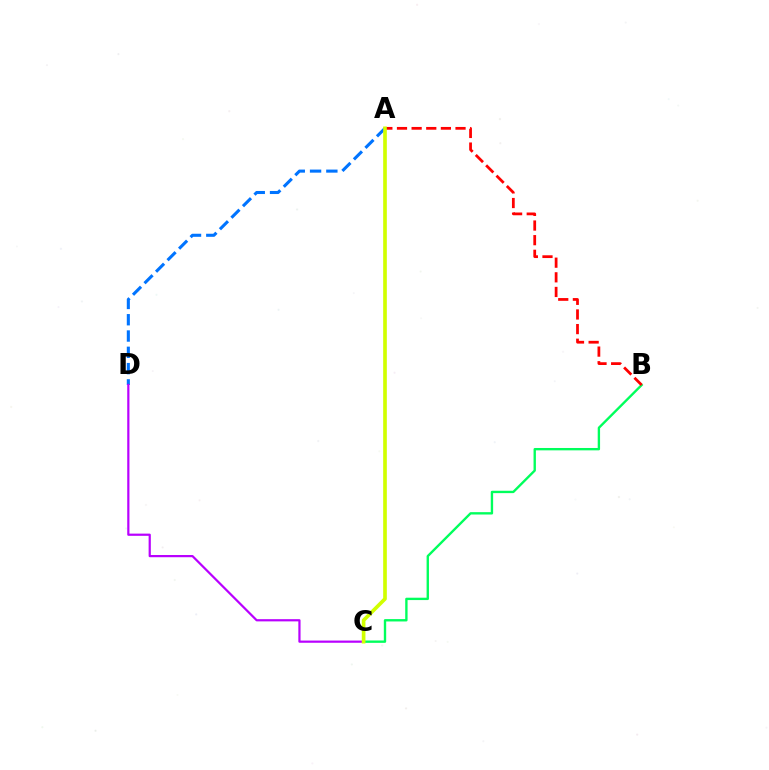{('B', 'C'): [{'color': '#00ff5c', 'line_style': 'solid', 'thickness': 1.7}], ('A', 'D'): [{'color': '#0074ff', 'line_style': 'dashed', 'thickness': 2.21}], ('A', 'B'): [{'color': '#ff0000', 'line_style': 'dashed', 'thickness': 1.99}], ('C', 'D'): [{'color': '#b900ff', 'line_style': 'solid', 'thickness': 1.59}], ('A', 'C'): [{'color': '#d1ff00', 'line_style': 'solid', 'thickness': 2.63}]}